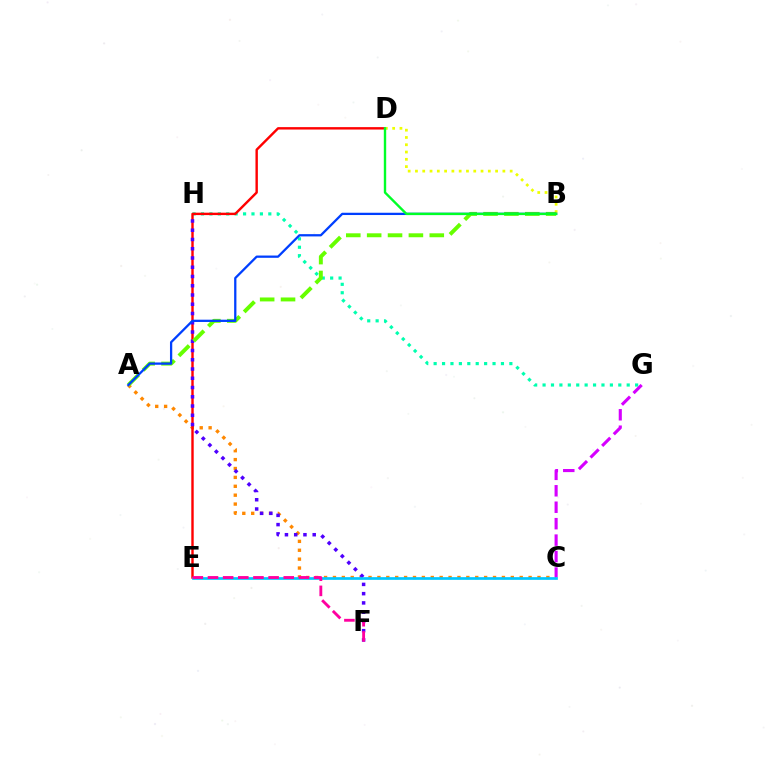{('G', 'H'): [{'color': '#00ffaf', 'line_style': 'dotted', 'thickness': 2.29}], ('A', 'C'): [{'color': '#ff8800', 'line_style': 'dotted', 'thickness': 2.42}], ('D', 'E'): [{'color': '#ff0000', 'line_style': 'solid', 'thickness': 1.73}], ('C', 'G'): [{'color': '#d600ff', 'line_style': 'dashed', 'thickness': 2.23}], ('F', 'H'): [{'color': '#4f00ff', 'line_style': 'dotted', 'thickness': 2.51}], ('B', 'D'): [{'color': '#eeff00', 'line_style': 'dotted', 'thickness': 1.98}, {'color': '#00ff27', 'line_style': 'solid', 'thickness': 1.72}], ('A', 'B'): [{'color': '#66ff00', 'line_style': 'dashed', 'thickness': 2.84}, {'color': '#003fff', 'line_style': 'solid', 'thickness': 1.64}], ('C', 'E'): [{'color': '#00c7ff', 'line_style': 'solid', 'thickness': 1.94}], ('E', 'F'): [{'color': '#ff00a0', 'line_style': 'dashed', 'thickness': 2.06}]}